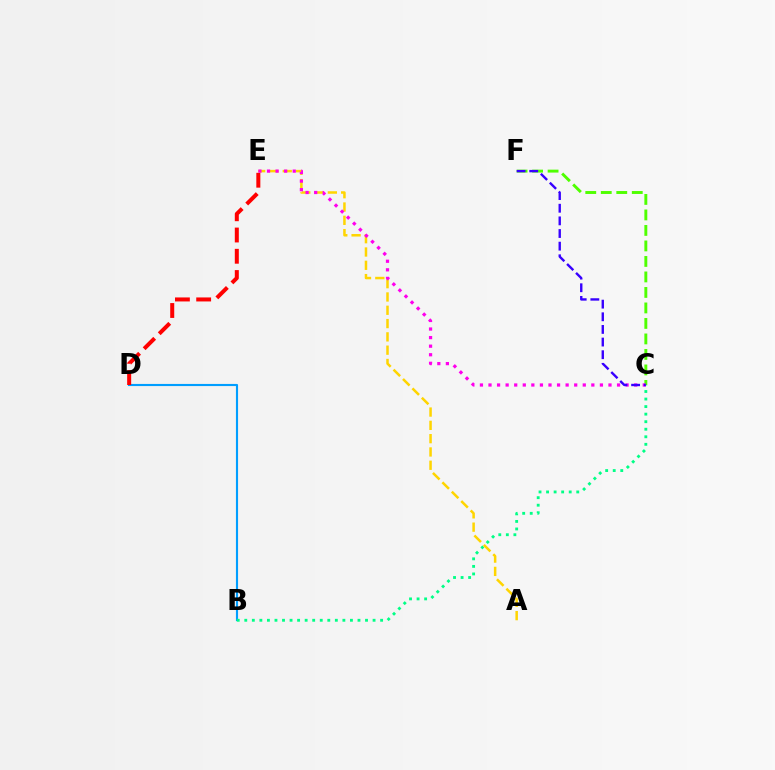{('B', 'D'): [{'color': '#009eff', 'line_style': 'solid', 'thickness': 1.53}], ('B', 'C'): [{'color': '#00ff86', 'line_style': 'dotted', 'thickness': 2.05}], ('A', 'E'): [{'color': '#ffd500', 'line_style': 'dashed', 'thickness': 1.81}], ('C', 'F'): [{'color': '#4fff00', 'line_style': 'dashed', 'thickness': 2.11}, {'color': '#3700ff', 'line_style': 'dashed', 'thickness': 1.72}], ('D', 'E'): [{'color': '#ff0000', 'line_style': 'dashed', 'thickness': 2.89}], ('C', 'E'): [{'color': '#ff00ed', 'line_style': 'dotted', 'thickness': 2.33}]}